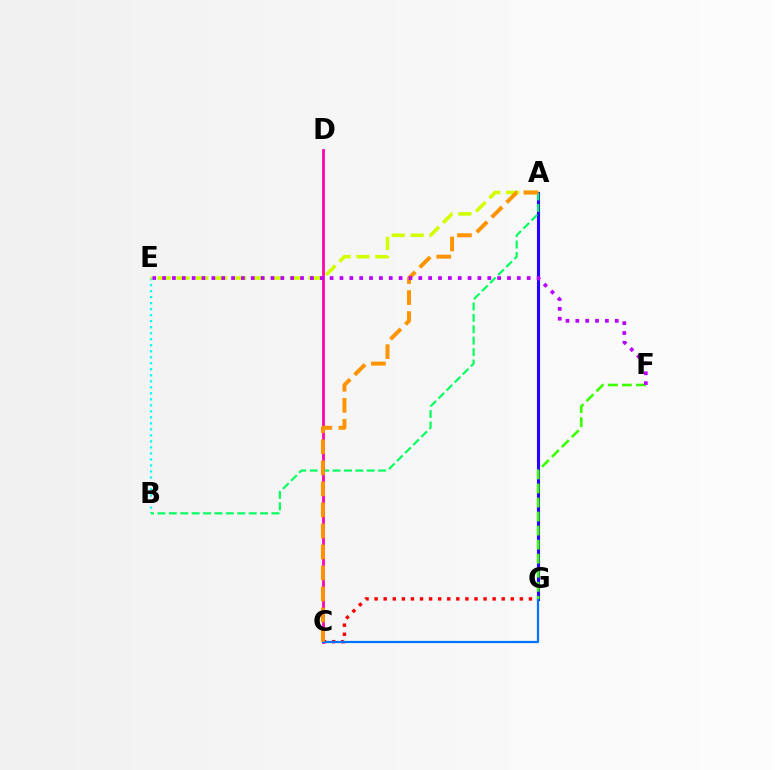{('B', 'E'): [{'color': '#00fff6', 'line_style': 'dotted', 'thickness': 1.63}], ('A', 'E'): [{'color': '#d1ff00', 'line_style': 'dashed', 'thickness': 2.56}], ('A', 'G'): [{'color': '#2500ff', 'line_style': 'solid', 'thickness': 2.23}], ('C', 'G'): [{'color': '#ff0000', 'line_style': 'dotted', 'thickness': 2.47}, {'color': '#0074ff', 'line_style': 'solid', 'thickness': 1.59}], ('A', 'B'): [{'color': '#00ff5c', 'line_style': 'dashed', 'thickness': 1.55}], ('C', 'D'): [{'color': '#ff00ac', 'line_style': 'solid', 'thickness': 1.99}], ('A', 'C'): [{'color': '#ff9400', 'line_style': 'dashed', 'thickness': 2.86}], ('F', 'G'): [{'color': '#3dff00', 'line_style': 'dashed', 'thickness': 1.91}], ('E', 'F'): [{'color': '#b900ff', 'line_style': 'dotted', 'thickness': 2.68}]}